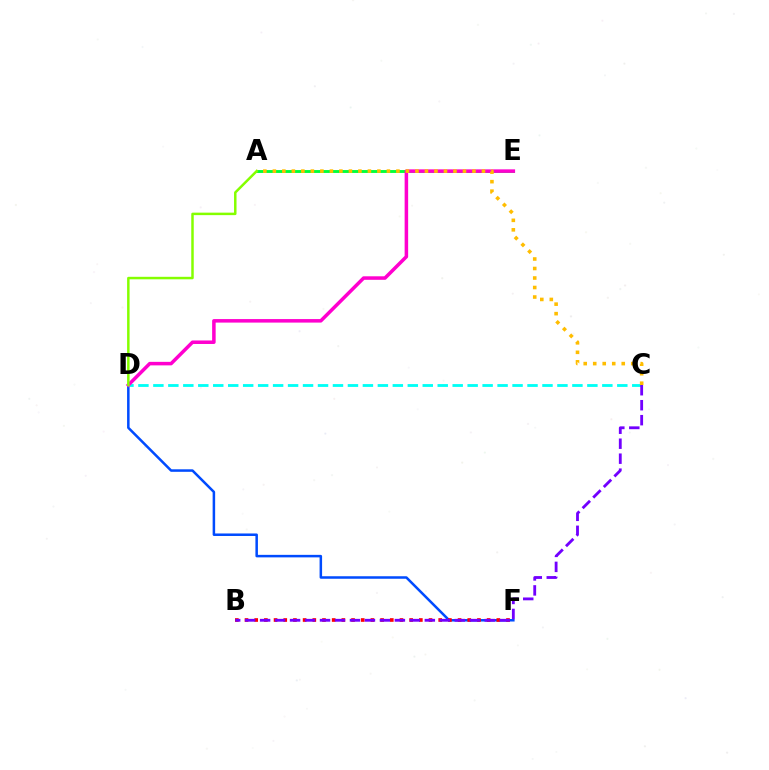{('D', 'F'): [{'color': '#004bff', 'line_style': 'solid', 'thickness': 1.81}], ('C', 'D'): [{'color': '#00fff6', 'line_style': 'dashed', 'thickness': 2.03}], ('A', 'E'): [{'color': '#00ff39', 'line_style': 'solid', 'thickness': 2.08}], ('B', 'F'): [{'color': '#ff0000', 'line_style': 'dotted', 'thickness': 2.63}], ('D', 'E'): [{'color': '#ff00cf', 'line_style': 'solid', 'thickness': 2.53}], ('A', 'C'): [{'color': '#ffbd00', 'line_style': 'dotted', 'thickness': 2.58}], ('A', 'D'): [{'color': '#84ff00', 'line_style': 'solid', 'thickness': 1.79}], ('B', 'C'): [{'color': '#7200ff', 'line_style': 'dashed', 'thickness': 2.03}]}